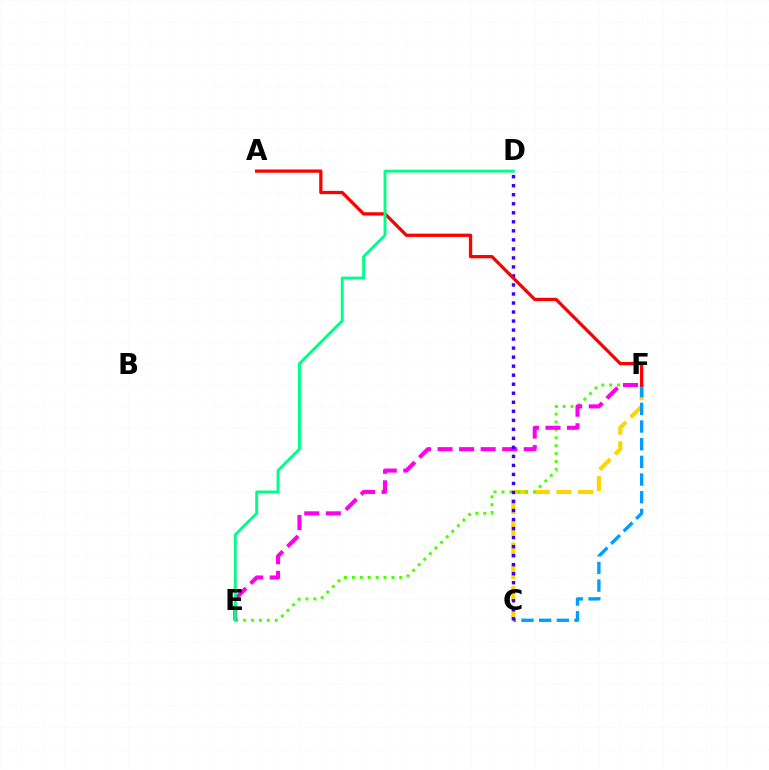{('C', 'F'): [{'color': '#ffd500', 'line_style': 'dashed', 'thickness': 2.95}, {'color': '#009eff', 'line_style': 'dashed', 'thickness': 2.4}], ('E', 'F'): [{'color': '#4fff00', 'line_style': 'dotted', 'thickness': 2.15}, {'color': '#ff00ed', 'line_style': 'dashed', 'thickness': 2.93}], ('C', 'D'): [{'color': '#3700ff', 'line_style': 'dotted', 'thickness': 2.45}], ('A', 'F'): [{'color': '#ff0000', 'line_style': 'solid', 'thickness': 2.36}], ('D', 'E'): [{'color': '#00ff86', 'line_style': 'solid', 'thickness': 2.09}]}